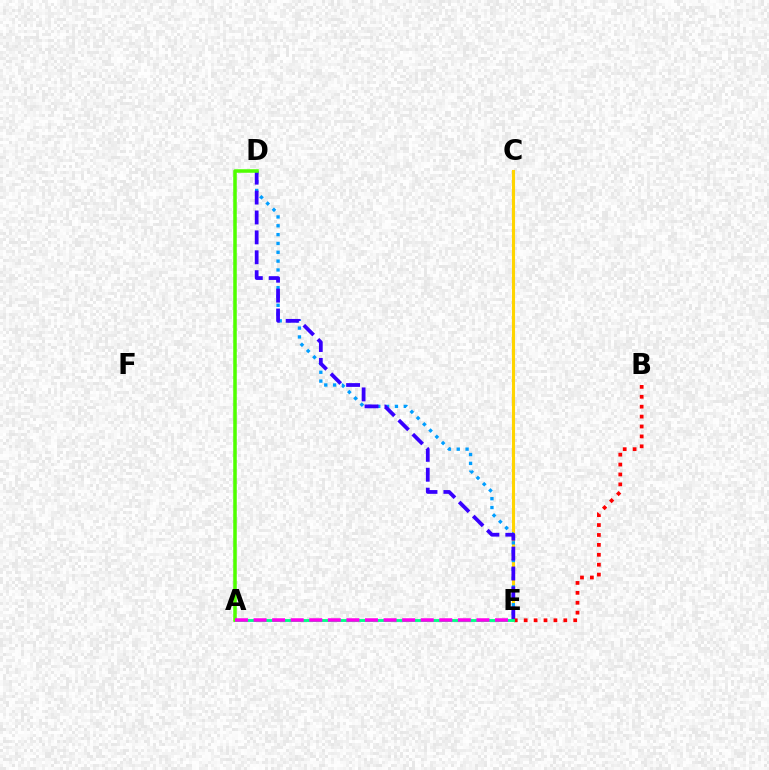{('C', 'E'): [{'color': '#ffd500', 'line_style': 'solid', 'thickness': 2.24}], ('D', 'E'): [{'color': '#009eff', 'line_style': 'dotted', 'thickness': 2.4}, {'color': '#3700ff', 'line_style': 'dashed', 'thickness': 2.7}], ('B', 'E'): [{'color': '#ff0000', 'line_style': 'dotted', 'thickness': 2.69}], ('A', 'E'): [{'color': '#00ff86', 'line_style': 'solid', 'thickness': 2.06}, {'color': '#ff00ed', 'line_style': 'dashed', 'thickness': 2.52}], ('A', 'D'): [{'color': '#4fff00', 'line_style': 'solid', 'thickness': 2.54}]}